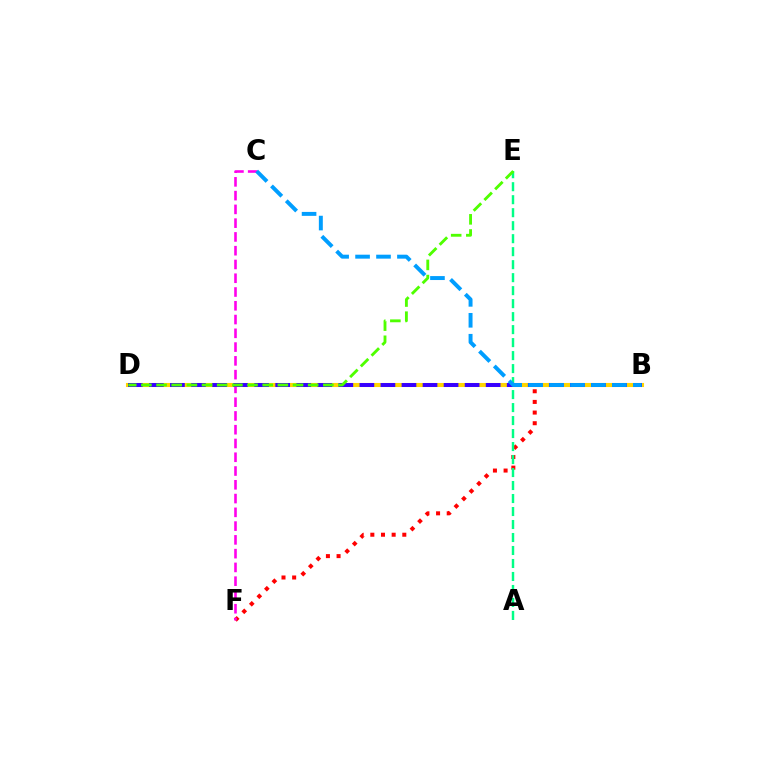{('B', 'F'): [{'color': '#ff0000', 'line_style': 'dotted', 'thickness': 2.9}], ('B', 'D'): [{'color': '#ffd500', 'line_style': 'solid', 'thickness': 2.94}, {'color': '#3700ff', 'line_style': 'dashed', 'thickness': 2.86}], ('C', 'F'): [{'color': '#ff00ed', 'line_style': 'dashed', 'thickness': 1.87}], ('A', 'E'): [{'color': '#00ff86', 'line_style': 'dashed', 'thickness': 1.77}], ('B', 'C'): [{'color': '#009eff', 'line_style': 'dashed', 'thickness': 2.84}], ('D', 'E'): [{'color': '#4fff00', 'line_style': 'dashed', 'thickness': 2.06}]}